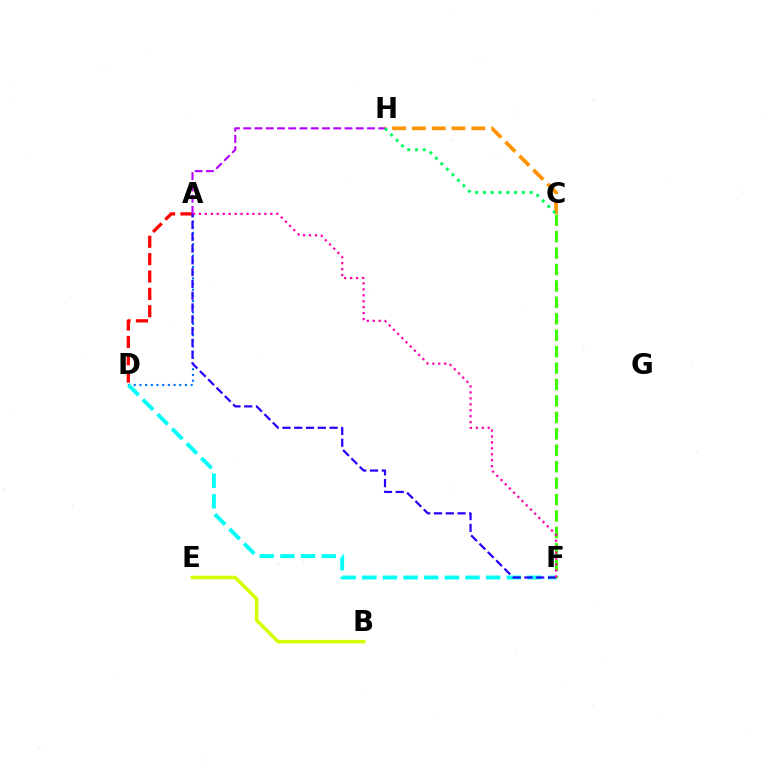{('B', 'E'): [{'color': '#d1ff00', 'line_style': 'solid', 'thickness': 2.56}], ('A', 'D'): [{'color': '#ff0000', 'line_style': 'dashed', 'thickness': 2.36}, {'color': '#0074ff', 'line_style': 'dotted', 'thickness': 1.54}], ('C', 'F'): [{'color': '#3dff00', 'line_style': 'dashed', 'thickness': 2.23}], ('A', 'H'): [{'color': '#b900ff', 'line_style': 'dashed', 'thickness': 1.53}], ('C', 'H'): [{'color': '#ff9400', 'line_style': 'dashed', 'thickness': 2.69}, {'color': '#00ff5c', 'line_style': 'dotted', 'thickness': 2.12}], ('D', 'F'): [{'color': '#00fff6', 'line_style': 'dashed', 'thickness': 2.81}], ('A', 'F'): [{'color': '#2500ff', 'line_style': 'dashed', 'thickness': 1.6}, {'color': '#ff00ac', 'line_style': 'dotted', 'thickness': 1.62}]}